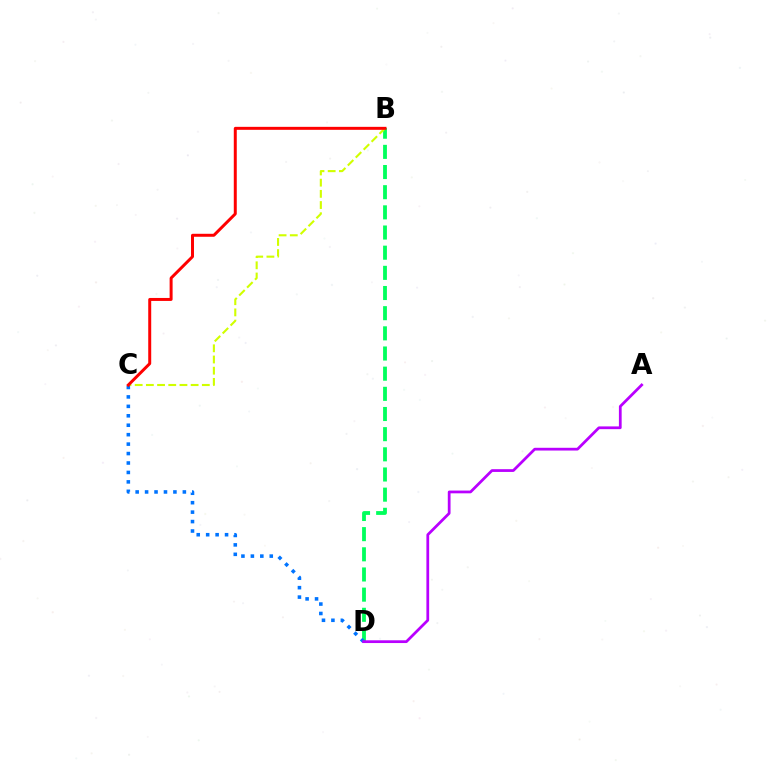{('B', 'D'): [{'color': '#00ff5c', 'line_style': 'dashed', 'thickness': 2.74}], ('B', 'C'): [{'color': '#d1ff00', 'line_style': 'dashed', 'thickness': 1.52}, {'color': '#ff0000', 'line_style': 'solid', 'thickness': 2.14}], ('C', 'D'): [{'color': '#0074ff', 'line_style': 'dotted', 'thickness': 2.57}], ('A', 'D'): [{'color': '#b900ff', 'line_style': 'solid', 'thickness': 1.98}]}